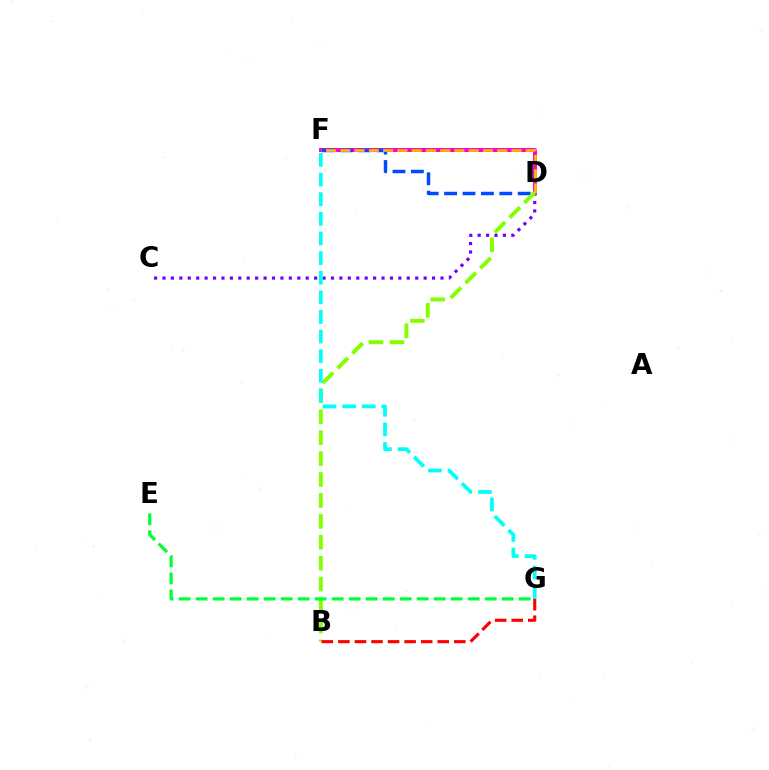{('D', 'F'): [{'color': '#ff00cf', 'line_style': 'solid', 'thickness': 2.85}, {'color': '#004bff', 'line_style': 'dashed', 'thickness': 2.5}, {'color': '#ffbd00', 'line_style': 'dashed', 'thickness': 1.94}], ('C', 'D'): [{'color': '#7200ff', 'line_style': 'dotted', 'thickness': 2.29}], ('B', 'D'): [{'color': '#84ff00', 'line_style': 'dashed', 'thickness': 2.84}], ('F', 'G'): [{'color': '#00fff6', 'line_style': 'dashed', 'thickness': 2.67}], ('B', 'G'): [{'color': '#ff0000', 'line_style': 'dashed', 'thickness': 2.25}], ('E', 'G'): [{'color': '#00ff39', 'line_style': 'dashed', 'thickness': 2.31}]}